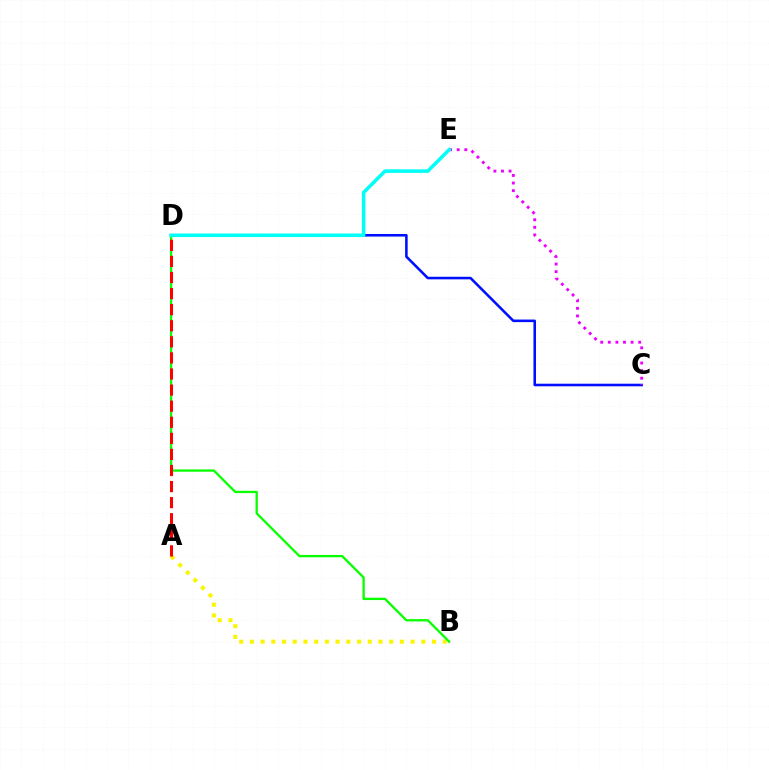{('A', 'B'): [{'color': '#fcf500', 'line_style': 'dotted', 'thickness': 2.91}], ('C', 'D'): [{'color': '#0010ff', 'line_style': 'solid', 'thickness': 1.86}], ('B', 'D'): [{'color': '#08ff00', 'line_style': 'solid', 'thickness': 1.66}], ('C', 'E'): [{'color': '#ee00ff', 'line_style': 'dotted', 'thickness': 2.06}], ('D', 'E'): [{'color': '#00fff6', 'line_style': 'solid', 'thickness': 2.54}], ('A', 'D'): [{'color': '#ff0000', 'line_style': 'dashed', 'thickness': 2.18}]}